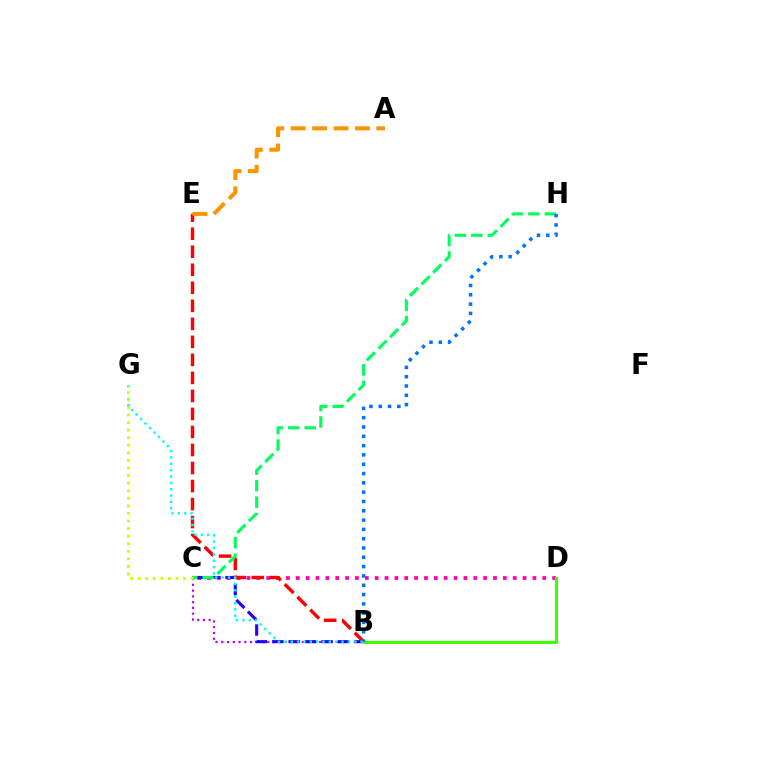{('B', 'C'): [{'color': '#b900ff', 'line_style': 'dotted', 'thickness': 1.57}, {'color': '#2500ff', 'line_style': 'dashed', 'thickness': 2.23}], ('C', 'D'): [{'color': '#ff00ac', 'line_style': 'dotted', 'thickness': 2.68}], ('B', 'E'): [{'color': '#ff0000', 'line_style': 'dashed', 'thickness': 2.45}], ('C', 'H'): [{'color': '#00ff5c', 'line_style': 'dashed', 'thickness': 2.24}], ('B', 'G'): [{'color': '#00fff6', 'line_style': 'dotted', 'thickness': 1.73}], ('A', 'E'): [{'color': '#ff9400', 'line_style': 'dashed', 'thickness': 2.91}], ('B', 'D'): [{'color': '#3dff00', 'line_style': 'solid', 'thickness': 2.21}], ('B', 'H'): [{'color': '#0074ff', 'line_style': 'dotted', 'thickness': 2.53}], ('C', 'G'): [{'color': '#d1ff00', 'line_style': 'dotted', 'thickness': 2.06}]}